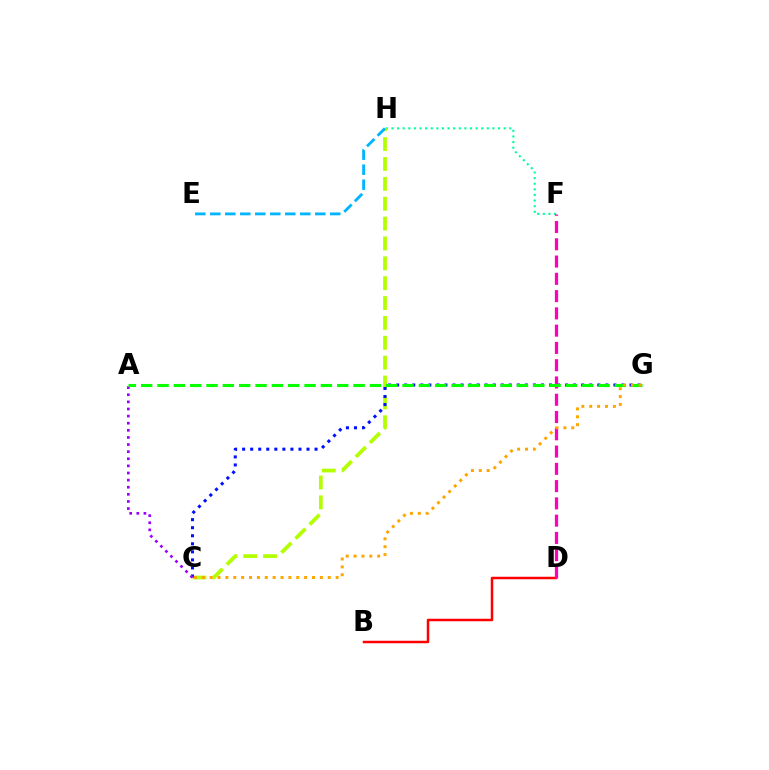{('F', 'H'): [{'color': '#00ff9d', 'line_style': 'dotted', 'thickness': 1.52}], ('C', 'H'): [{'color': '#b3ff00', 'line_style': 'dashed', 'thickness': 2.7}], ('C', 'G'): [{'color': '#0010ff', 'line_style': 'dotted', 'thickness': 2.19}, {'color': '#ffa500', 'line_style': 'dotted', 'thickness': 2.14}], ('E', 'H'): [{'color': '#00b5ff', 'line_style': 'dashed', 'thickness': 2.04}], ('A', 'C'): [{'color': '#9b00ff', 'line_style': 'dotted', 'thickness': 1.93}], ('B', 'D'): [{'color': '#ff0000', 'line_style': 'solid', 'thickness': 1.79}], ('D', 'F'): [{'color': '#ff00bd', 'line_style': 'dashed', 'thickness': 2.35}], ('A', 'G'): [{'color': '#08ff00', 'line_style': 'dashed', 'thickness': 2.22}]}